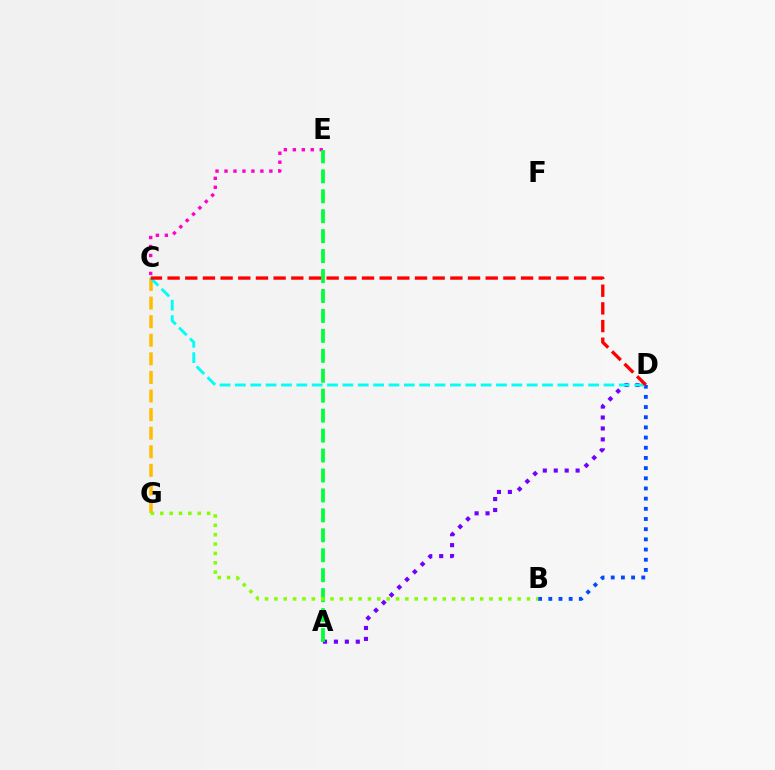{('A', 'D'): [{'color': '#7200ff', 'line_style': 'dotted', 'thickness': 2.97}], ('B', 'D'): [{'color': '#004bff', 'line_style': 'dotted', 'thickness': 2.77}], ('C', 'G'): [{'color': '#ffbd00', 'line_style': 'dashed', 'thickness': 2.52}], ('C', 'E'): [{'color': '#ff00cf', 'line_style': 'dotted', 'thickness': 2.44}], ('A', 'E'): [{'color': '#00ff39', 'line_style': 'dashed', 'thickness': 2.71}], ('C', 'D'): [{'color': '#00fff6', 'line_style': 'dashed', 'thickness': 2.09}, {'color': '#ff0000', 'line_style': 'dashed', 'thickness': 2.4}], ('B', 'G'): [{'color': '#84ff00', 'line_style': 'dotted', 'thickness': 2.54}]}